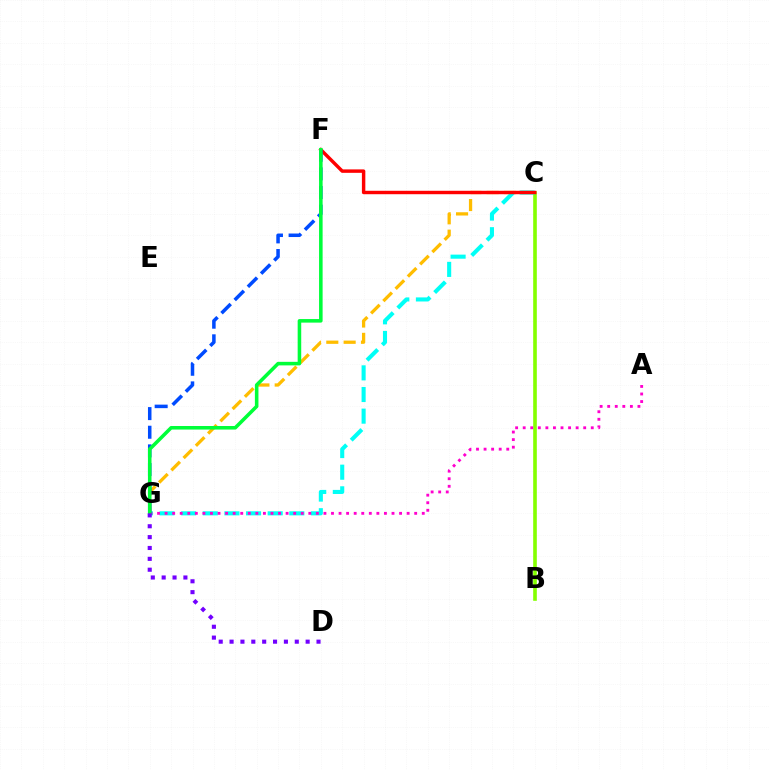{('C', 'G'): [{'color': '#ffbd00', 'line_style': 'dashed', 'thickness': 2.35}, {'color': '#00fff6', 'line_style': 'dashed', 'thickness': 2.94}], ('B', 'C'): [{'color': '#84ff00', 'line_style': 'solid', 'thickness': 2.61}], ('C', 'F'): [{'color': '#ff0000', 'line_style': 'solid', 'thickness': 2.47}], ('A', 'G'): [{'color': '#ff00cf', 'line_style': 'dotted', 'thickness': 2.05}], ('F', 'G'): [{'color': '#004bff', 'line_style': 'dashed', 'thickness': 2.53}, {'color': '#00ff39', 'line_style': 'solid', 'thickness': 2.56}], ('D', 'G'): [{'color': '#7200ff', 'line_style': 'dotted', 'thickness': 2.95}]}